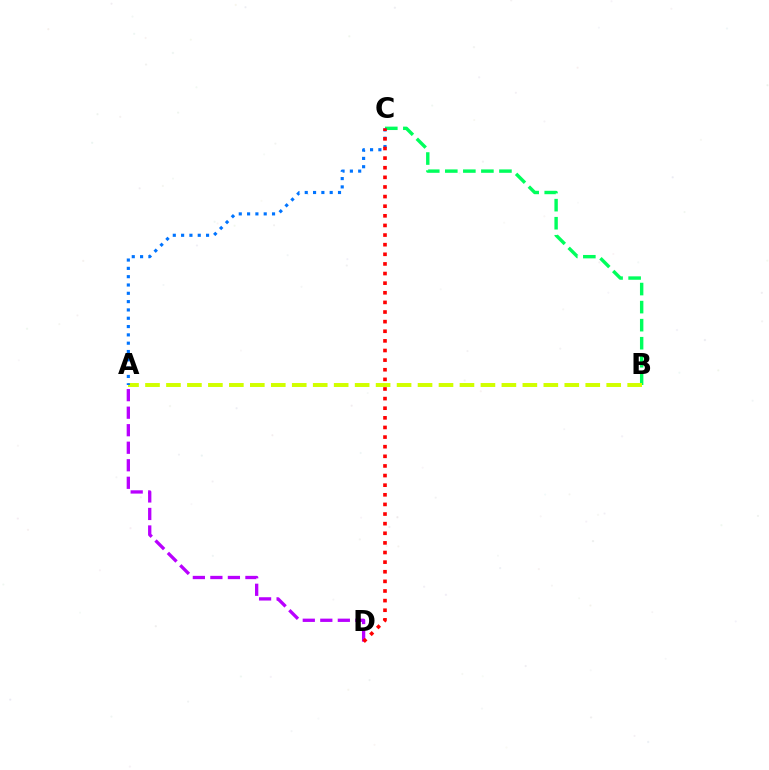{('B', 'C'): [{'color': '#00ff5c', 'line_style': 'dashed', 'thickness': 2.45}], ('A', 'B'): [{'color': '#d1ff00', 'line_style': 'dashed', 'thickness': 2.85}], ('A', 'C'): [{'color': '#0074ff', 'line_style': 'dotted', 'thickness': 2.26}], ('A', 'D'): [{'color': '#b900ff', 'line_style': 'dashed', 'thickness': 2.38}], ('C', 'D'): [{'color': '#ff0000', 'line_style': 'dotted', 'thickness': 2.61}]}